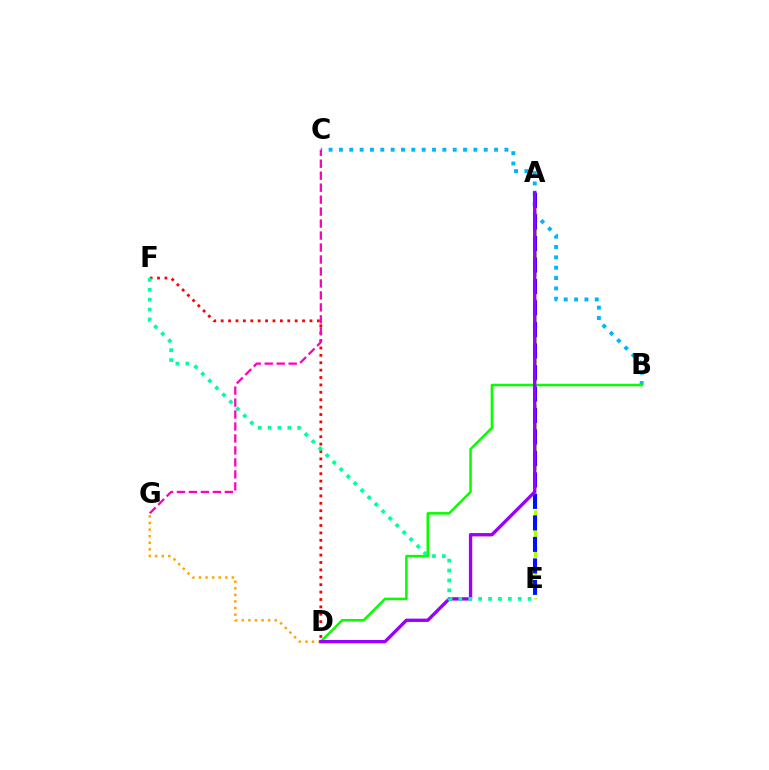{('B', 'C'): [{'color': '#00b5ff', 'line_style': 'dotted', 'thickness': 2.81}], ('A', 'E'): [{'color': '#b3ff00', 'line_style': 'dashed', 'thickness': 2.39}, {'color': '#0010ff', 'line_style': 'dashed', 'thickness': 2.92}], ('D', 'G'): [{'color': '#ffa500', 'line_style': 'dotted', 'thickness': 1.79}], ('B', 'D'): [{'color': '#08ff00', 'line_style': 'solid', 'thickness': 1.84}], ('A', 'D'): [{'color': '#9b00ff', 'line_style': 'solid', 'thickness': 2.41}], ('D', 'F'): [{'color': '#ff0000', 'line_style': 'dotted', 'thickness': 2.01}], ('E', 'F'): [{'color': '#00ff9d', 'line_style': 'dotted', 'thickness': 2.69}], ('C', 'G'): [{'color': '#ff00bd', 'line_style': 'dashed', 'thickness': 1.63}]}